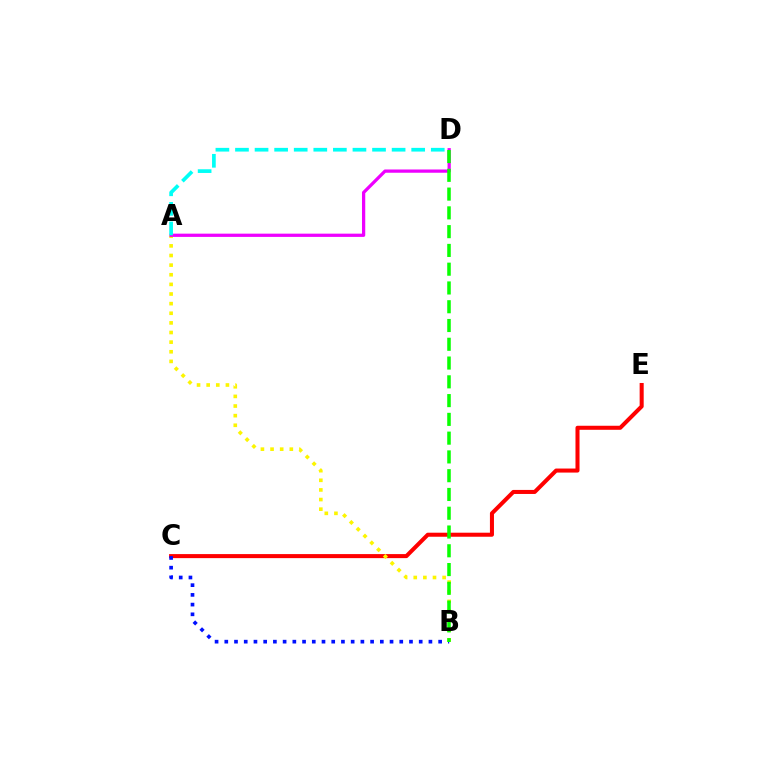{('C', 'E'): [{'color': '#ff0000', 'line_style': 'solid', 'thickness': 2.91}], ('A', 'B'): [{'color': '#fcf500', 'line_style': 'dotted', 'thickness': 2.62}], ('B', 'C'): [{'color': '#0010ff', 'line_style': 'dotted', 'thickness': 2.64}], ('A', 'D'): [{'color': '#ee00ff', 'line_style': 'solid', 'thickness': 2.34}, {'color': '#00fff6', 'line_style': 'dashed', 'thickness': 2.66}], ('B', 'D'): [{'color': '#08ff00', 'line_style': 'dashed', 'thickness': 2.55}]}